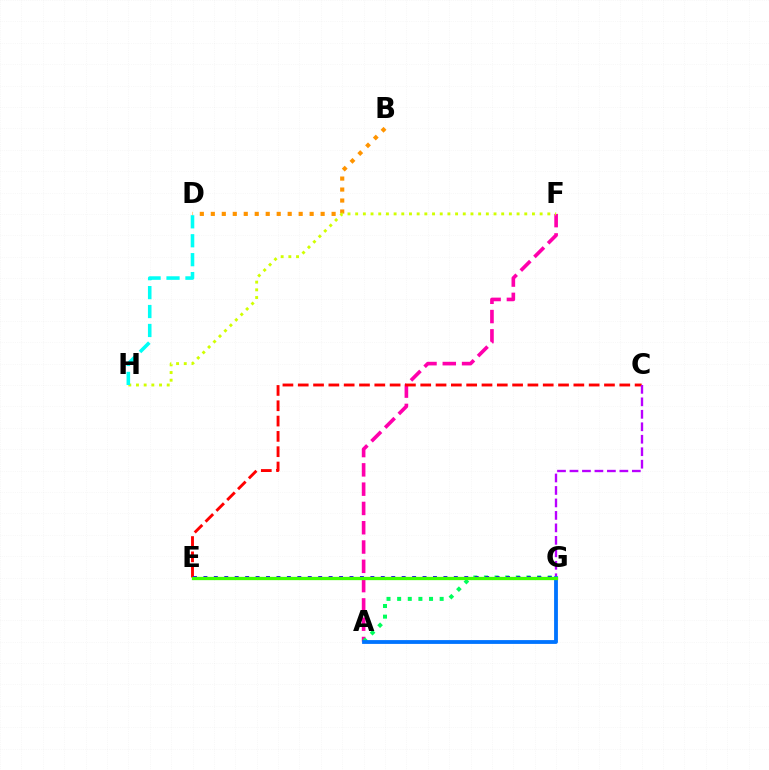{('B', 'D'): [{'color': '#ff9400', 'line_style': 'dotted', 'thickness': 2.98}], ('A', 'F'): [{'color': '#ff00ac', 'line_style': 'dashed', 'thickness': 2.62}], ('C', 'E'): [{'color': '#ff0000', 'line_style': 'dashed', 'thickness': 2.08}], ('A', 'G'): [{'color': '#00ff5c', 'line_style': 'dotted', 'thickness': 2.89}, {'color': '#0074ff', 'line_style': 'solid', 'thickness': 2.74}], ('F', 'H'): [{'color': '#d1ff00', 'line_style': 'dotted', 'thickness': 2.09}], ('C', 'G'): [{'color': '#b900ff', 'line_style': 'dashed', 'thickness': 1.69}], ('E', 'G'): [{'color': '#2500ff', 'line_style': 'dotted', 'thickness': 2.84}, {'color': '#3dff00', 'line_style': 'solid', 'thickness': 2.37}], ('D', 'H'): [{'color': '#00fff6', 'line_style': 'dashed', 'thickness': 2.57}]}